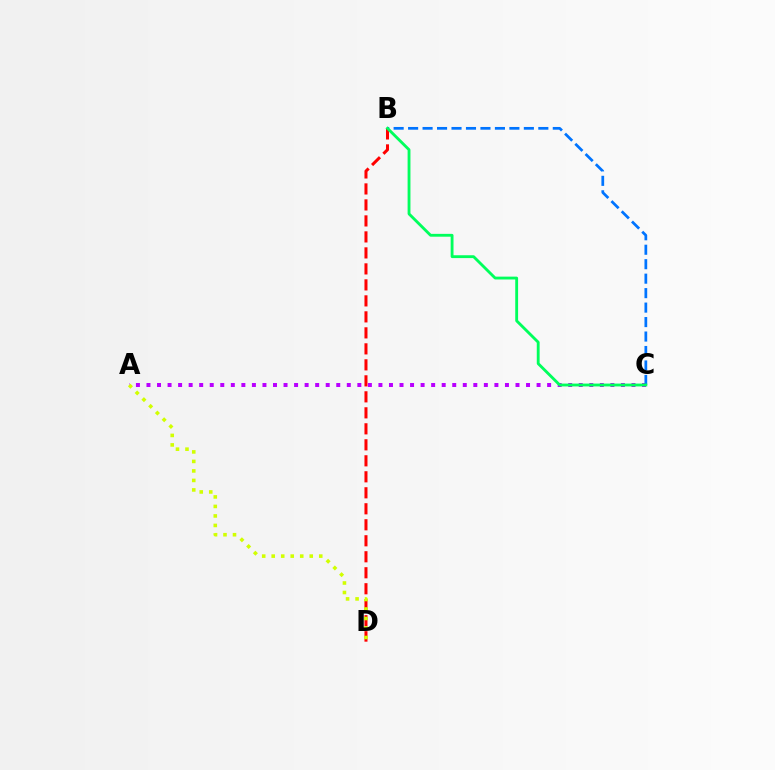{('B', 'D'): [{'color': '#ff0000', 'line_style': 'dashed', 'thickness': 2.17}], ('A', 'C'): [{'color': '#b900ff', 'line_style': 'dotted', 'thickness': 2.86}], ('B', 'C'): [{'color': '#0074ff', 'line_style': 'dashed', 'thickness': 1.97}, {'color': '#00ff5c', 'line_style': 'solid', 'thickness': 2.05}], ('A', 'D'): [{'color': '#d1ff00', 'line_style': 'dotted', 'thickness': 2.58}]}